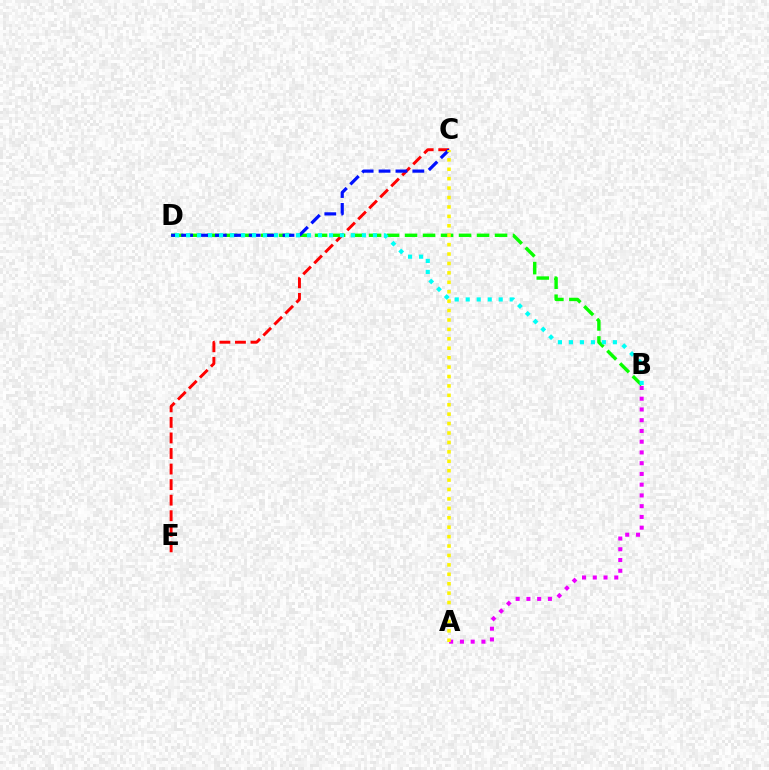{('A', 'B'): [{'color': '#ee00ff', 'line_style': 'dotted', 'thickness': 2.92}], ('C', 'E'): [{'color': '#ff0000', 'line_style': 'dashed', 'thickness': 2.11}], ('B', 'D'): [{'color': '#08ff00', 'line_style': 'dashed', 'thickness': 2.44}, {'color': '#00fff6', 'line_style': 'dotted', 'thickness': 2.99}], ('C', 'D'): [{'color': '#0010ff', 'line_style': 'dashed', 'thickness': 2.3}], ('A', 'C'): [{'color': '#fcf500', 'line_style': 'dotted', 'thickness': 2.56}]}